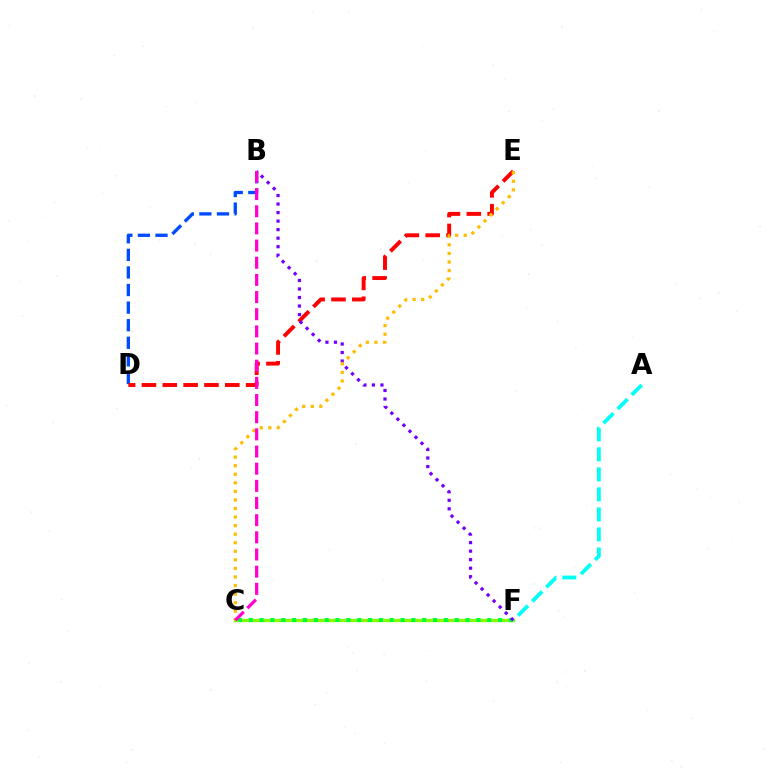{('C', 'F'): [{'color': '#84ff00', 'line_style': 'solid', 'thickness': 2.38}, {'color': '#00ff39', 'line_style': 'dotted', 'thickness': 2.95}], ('A', 'F'): [{'color': '#00fff6', 'line_style': 'dashed', 'thickness': 2.72}], ('B', 'D'): [{'color': '#004bff', 'line_style': 'dashed', 'thickness': 2.39}], ('D', 'E'): [{'color': '#ff0000', 'line_style': 'dashed', 'thickness': 2.83}], ('B', 'F'): [{'color': '#7200ff', 'line_style': 'dotted', 'thickness': 2.32}], ('C', 'E'): [{'color': '#ffbd00', 'line_style': 'dotted', 'thickness': 2.33}], ('B', 'C'): [{'color': '#ff00cf', 'line_style': 'dashed', 'thickness': 2.33}]}